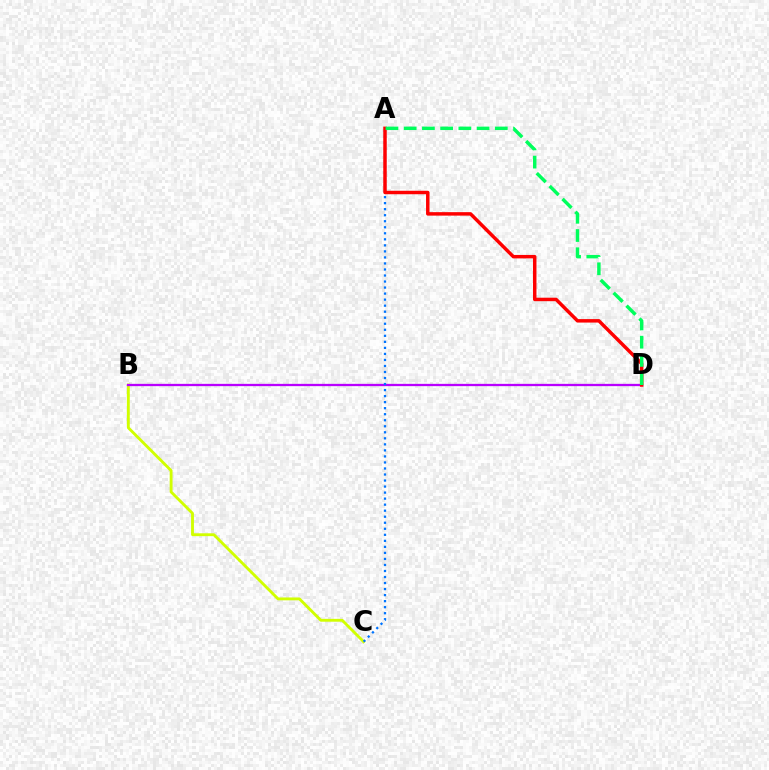{('B', 'C'): [{'color': '#d1ff00', 'line_style': 'solid', 'thickness': 2.06}], ('B', 'D'): [{'color': '#b900ff', 'line_style': 'solid', 'thickness': 1.65}], ('A', 'C'): [{'color': '#0074ff', 'line_style': 'dotted', 'thickness': 1.64}], ('A', 'D'): [{'color': '#ff0000', 'line_style': 'solid', 'thickness': 2.5}, {'color': '#00ff5c', 'line_style': 'dashed', 'thickness': 2.48}]}